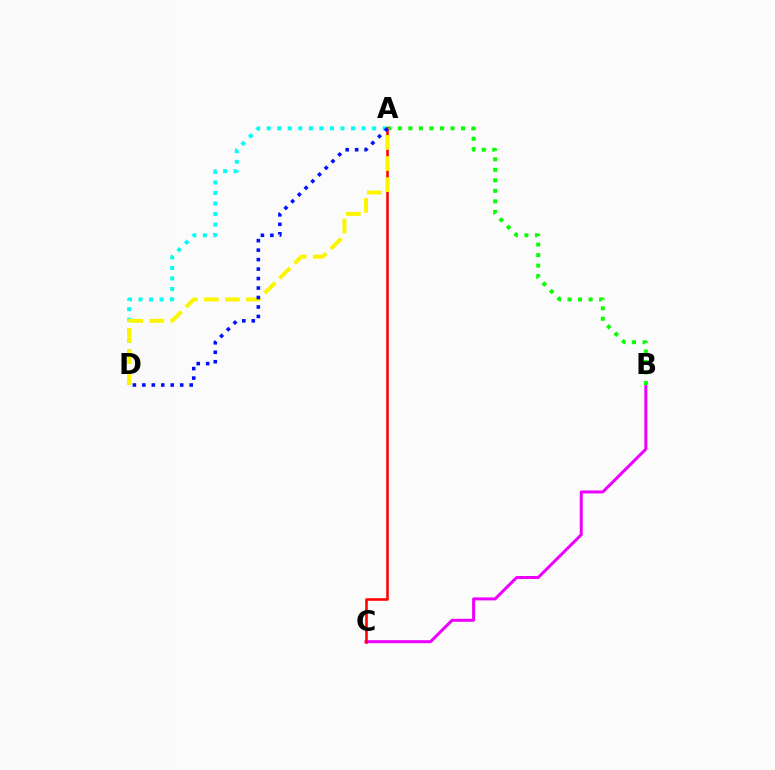{('B', 'C'): [{'color': '#ee00ff', 'line_style': 'solid', 'thickness': 2.16}], ('A', 'B'): [{'color': '#08ff00', 'line_style': 'dotted', 'thickness': 2.86}], ('A', 'D'): [{'color': '#00fff6', 'line_style': 'dotted', 'thickness': 2.86}, {'color': '#fcf500', 'line_style': 'dashed', 'thickness': 2.87}, {'color': '#0010ff', 'line_style': 'dotted', 'thickness': 2.57}], ('A', 'C'): [{'color': '#ff0000', 'line_style': 'solid', 'thickness': 1.85}]}